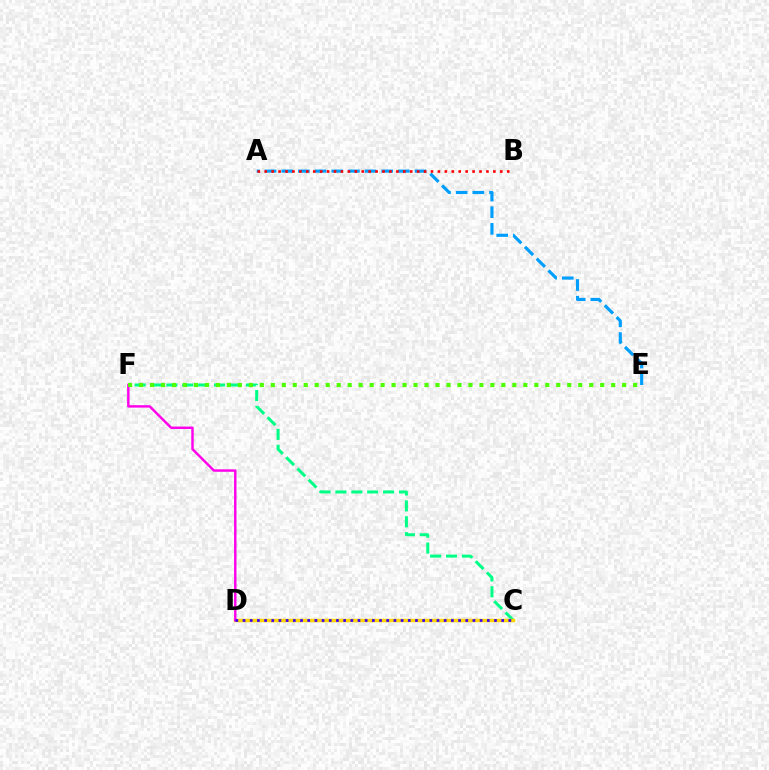{('C', 'F'): [{'color': '#00ff86', 'line_style': 'dashed', 'thickness': 2.16}], ('C', 'D'): [{'color': '#ffd500', 'line_style': 'solid', 'thickness': 2.52}, {'color': '#3700ff', 'line_style': 'dotted', 'thickness': 1.95}], ('D', 'F'): [{'color': '#ff00ed', 'line_style': 'solid', 'thickness': 1.76}], ('A', 'E'): [{'color': '#009eff', 'line_style': 'dashed', 'thickness': 2.26}], ('A', 'B'): [{'color': '#ff0000', 'line_style': 'dotted', 'thickness': 1.88}], ('E', 'F'): [{'color': '#4fff00', 'line_style': 'dotted', 'thickness': 2.98}]}